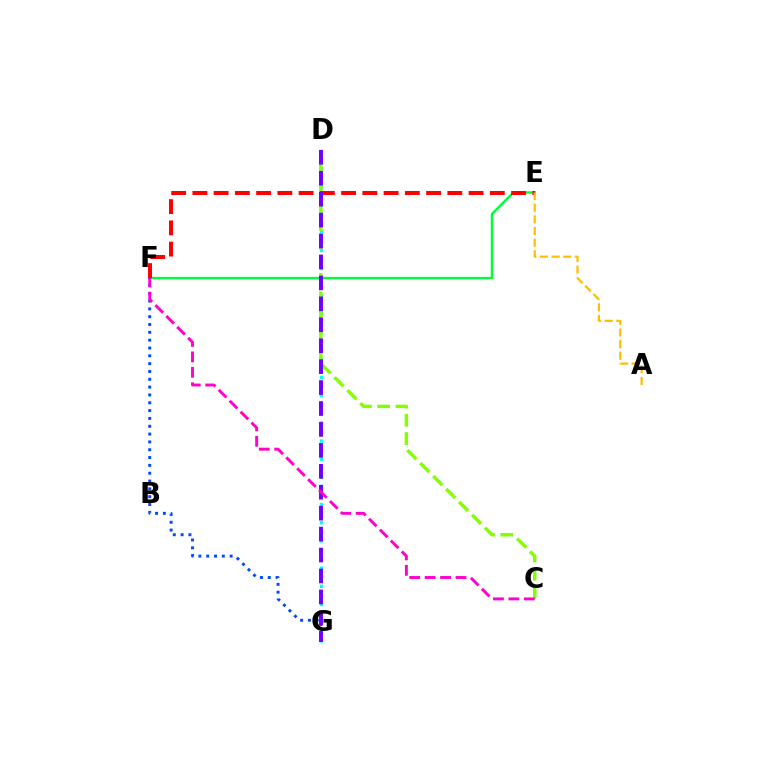{('D', 'G'): [{'color': '#00fff6', 'line_style': 'dotted', 'thickness': 2.47}, {'color': '#7200ff', 'line_style': 'dashed', 'thickness': 2.84}], ('C', 'D'): [{'color': '#84ff00', 'line_style': 'dashed', 'thickness': 2.49}], ('E', 'F'): [{'color': '#00ff39', 'line_style': 'solid', 'thickness': 1.72}, {'color': '#ff0000', 'line_style': 'dashed', 'thickness': 2.89}], ('F', 'G'): [{'color': '#004bff', 'line_style': 'dotted', 'thickness': 2.13}], ('A', 'E'): [{'color': '#ffbd00', 'line_style': 'dashed', 'thickness': 1.58}], ('C', 'F'): [{'color': '#ff00cf', 'line_style': 'dashed', 'thickness': 2.1}]}